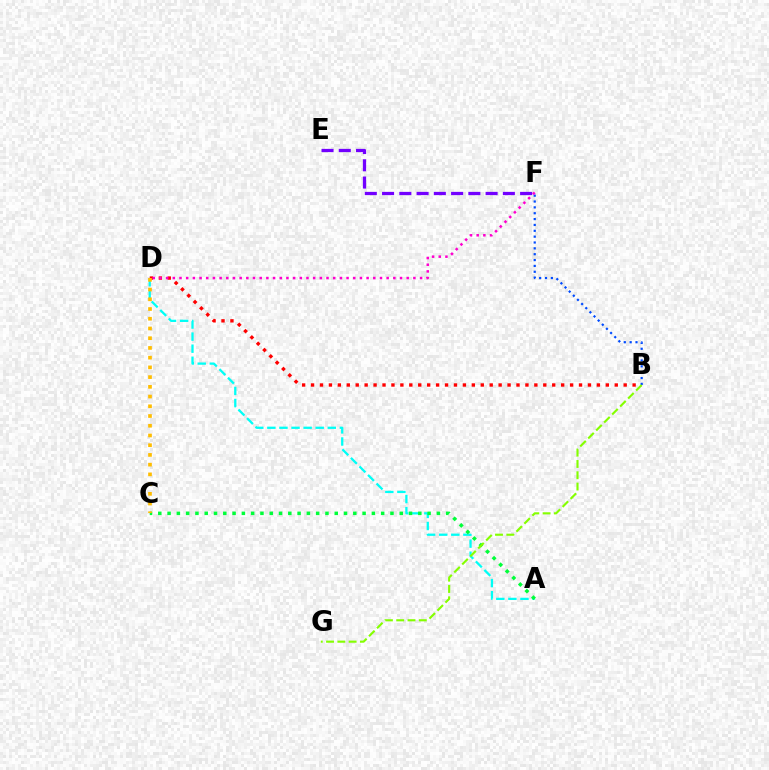{('B', 'D'): [{'color': '#ff0000', 'line_style': 'dotted', 'thickness': 2.43}], ('A', 'D'): [{'color': '#00fff6', 'line_style': 'dashed', 'thickness': 1.64}], ('B', 'F'): [{'color': '#004bff', 'line_style': 'dotted', 'thickness': 1.59}], ('E', 'F'): [{'color': '#7200ff', 'line_style': 'dashed', 'thickness': 2.34}], ('A', 'C'): [{'color': '#00ff39', 'line_style': 'dotted', 'thickness': 2.52}], ('C', 'D'): [{'color': '#ffbd00', 'line_style': 'dotted', 'thickness': 2.64}], ('B', 'G'): [{'color': '#84ff00', 'line_style': 'dashed', 'thickness': 1.53}], ('D', 'F'): [{'color': '#ff00cf', 'line_style': 'dotted', 'thickness': 1.82}]}